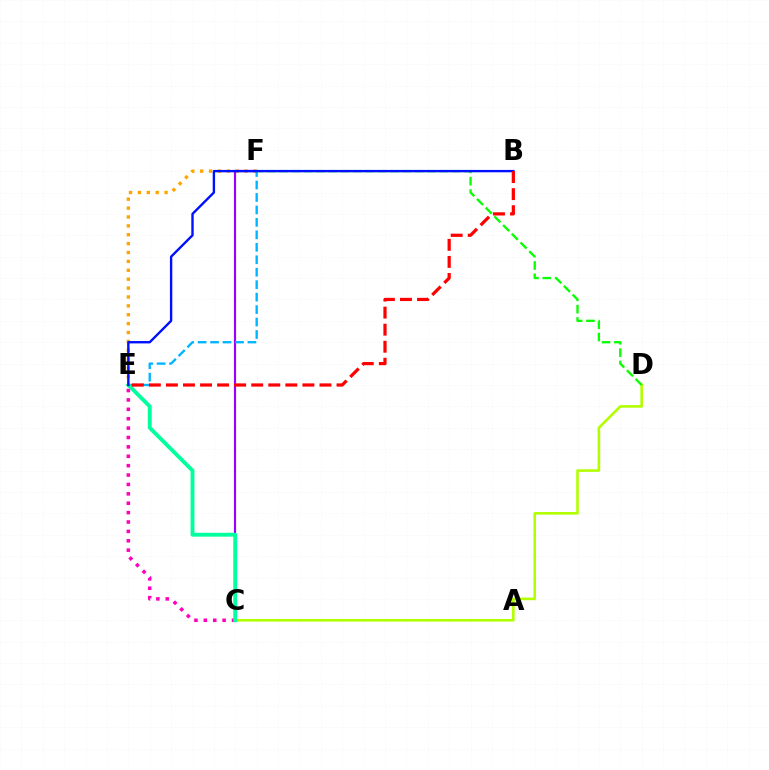{('E', 'F'): [{'color': '#ffa500', 'line_style': 'dotted', 'thickness': 2.41}, {'color': '#00b5ff', 'line_style': 'dashed', 'thickness': 1.69}], ('C', 'F'): [{'color': '#9b00ff', 'line_style': 'solid', 'thickness': 1.58}], ('C', 'E'): [{'color': '#ff00bd', 'line_style': 'dotted', 'thickness': 2.55}, {'color': '#00ff9d', 'line_style': 'solid', 'thickness': 2.78}], ('C', 'D'): [{'color': '#b3ff00', 'line_style': 'solid', 'thickness': 1.89}], ('D', 'F'): [{'color': '#08ff00', 'line_style': 'dashed', 'thickness': 1.67}], ('B', 'E'): [{'color': '#0010ff', 'line_style': 'solid', 'thickness': 1.71}, {'color': '#ff0000', 'line_style': 'dashed', 'thickness': 2.32}]}